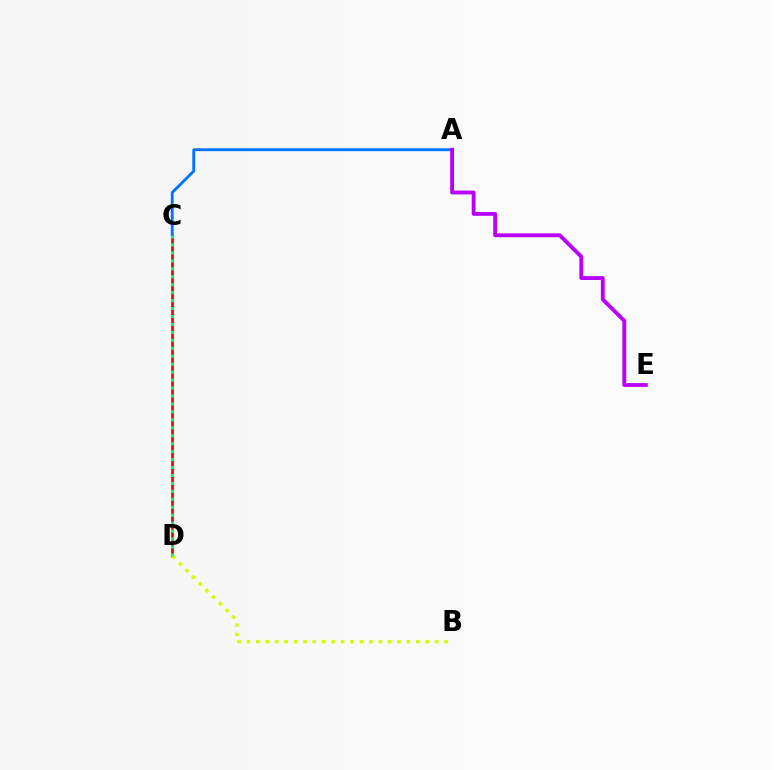{('C', 'D'): [{'color': '#ff0000', 'line_style': 'solid', 'thickness': 1.98}, {'color': '#00ff5c', 'line_style': 'dotted', 'thickness': 2.16}], ('A', 'C'): [{'color': '#0074ff', 'line_style': 'solid', 'thickness': 2.06}], ('B', 'D'): [{'color': '#d1ff00', 'line_style': 'dotted', 'thickness': 2.56}], ('A', 'E'): [{'color': '#b900ff', 'line_style': 'solid', 'thickness': 2.77}]}